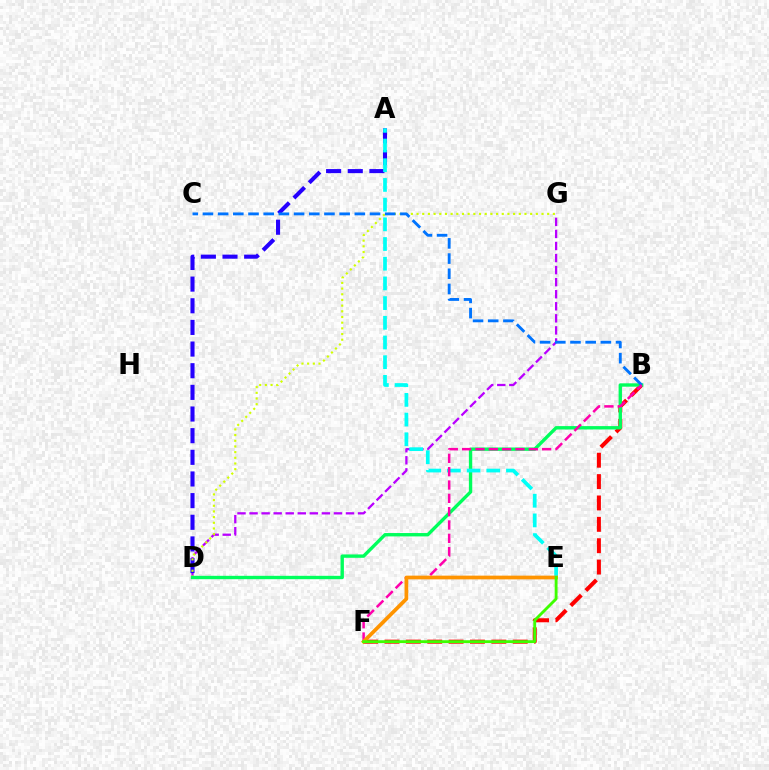{('D', 'G'): [{'color': '#b900ff', 'line_style': 'dashed', 'thickness': 1.64}, {'color': '#d1ff00', 'line_style': 'dotted', 'thickness': 1.54}], ('A', 'D'): [{'color': '#2500ff', 'line_style': 'dashed', 'thickness': 2.94}], ('B', 'F'): [{'color': '#ff0000', 'line_style': 'dashed', 'thickness': 2.9}, {'color': '#ff00ac', 'line_style': 'dashed', 'thickness': 1.81}], ('B', 'D'): [{'color': '#00ff5c', 'line_style': 'solid', 'thickness': 2.42}], ('A', 'E'): [{'color': '#00fff6', 'line_style': 'dashed', 'thickness': 2.68}], ('B', 'C'): [{'color': '#0074ff', 'line_style': 'dashed', 'thickness': 2.06}], ('E', 'F'): [{'color': '#ff9400', 'line_style': 'solid', 'thickness': 2.69}, {'color': '#3dff00', 'line_style': 'solid', 'thickness': 2.06}]}